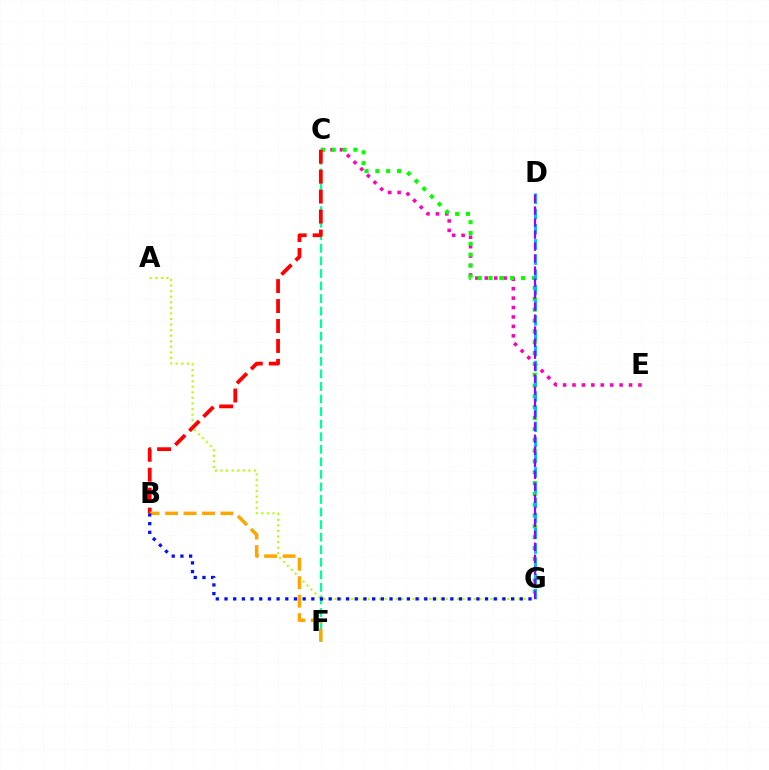{('C', 'F'): [{'color': '#00ff9d', 'line_style': 'dashed', 'thickness': 1.71}], ('A', 'G'): [{'color': '#b3ff00', 'line_style': 'dotted', 'thickness': 1.51}], ('C', 'E'): [{'color': '#ff00bd', 'line_style': 'dotted', 'thickness': 2.56}], ('C', 'G'): [{'color': '#08ff00', 'line_style': 'dotted', 'thickness': 2.94}], ('D', 'G'): [{'color': '#00b5ff', 'line_style': 'dashed', 'thickness': 2.07}, {'color': '#9b00ff', 'line_style': 'dashed', 'thickness': 1.63}], ('B', 'C'): [{'color': '#ff0000', 'line_style': 'dashed', 'thickness': 2.71}], ('B', 'F'): [{'color': '#ffa500', 'line_style': 'dashed', 'thickness': 2.51}], ('B', 'G'): [{'color': '#0010ff', 'line_style': 'dotted', 'thickness': 2.36}]}